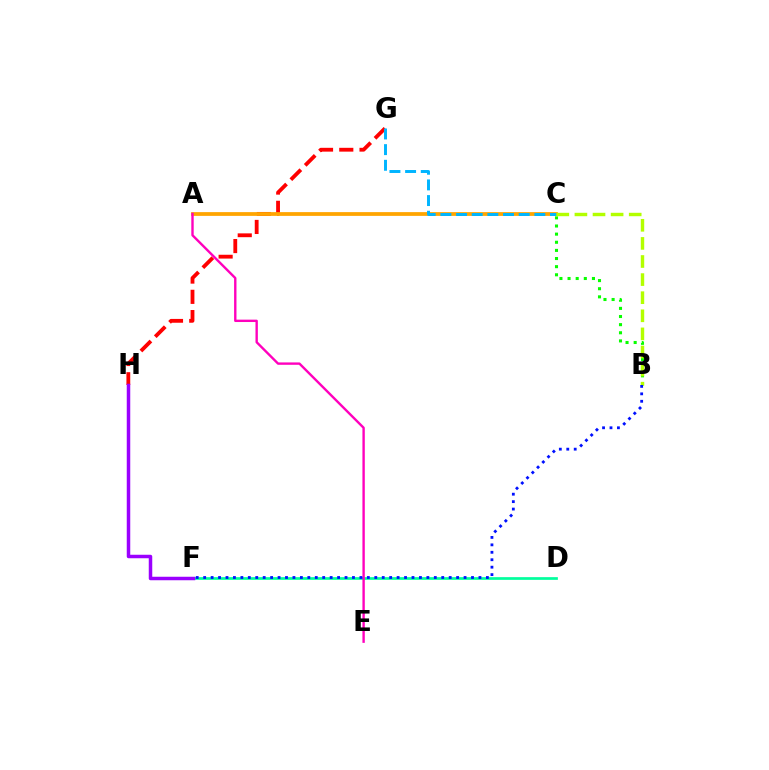{('D', 'F'): [{'color': '#00ff9d', 'line_style': 'solid', 'thickness': 1.95}], ('G', 'H'): [{'color': '#ff0000', 'line_style': 'dashed', 'thickness': 2.75}], ('A', 'C'): [{'color': '#ffa500', 'line_style': 'solid', 'thickness': 2.7}], ('A', 'E'): [{'color': '#ff00bd', 'line_style': 'solid', 'thickness': 1.71}], ('F', 'H'): [{'color': '#9b00ff', 'line_style': 'solid', 'thickness': 2.51}], ('C', 'G'): [{'color': '#00b5ff', 'line_style': 'dashed', 'thickness': 2.13}], ('B', 'C'): [{'color': '#08ff00', 'line_style': 'dotted', 'thickness': 2.21}, {'color': '#b3ff00', 'line_style': 'dashed', 'thickness': 2.46}], ('B', 'F'): [{'color': '#0010ff', 'line_style': 'dotted', 'thickness': 2.02}]}